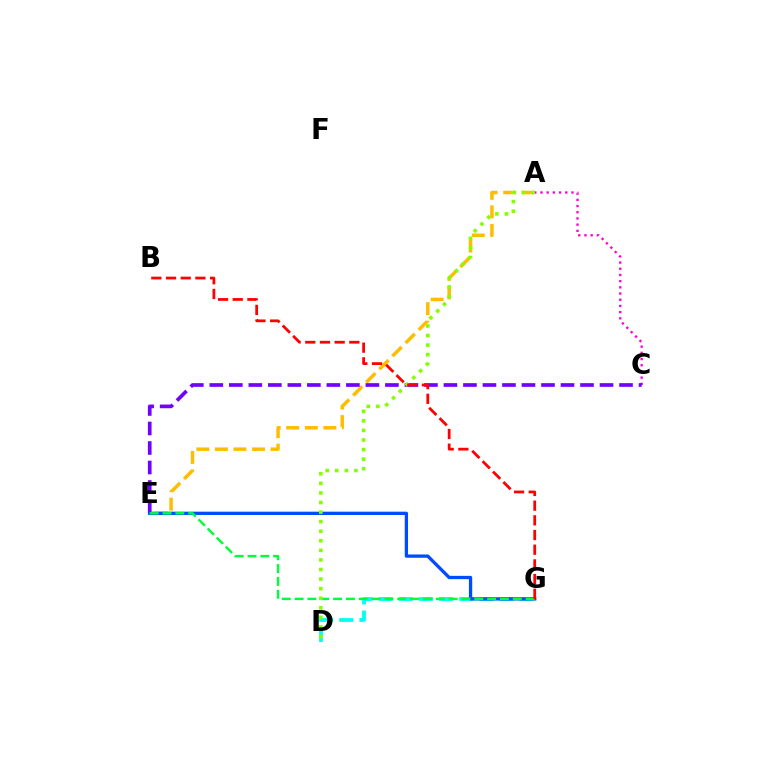{('A', 'E'): [{'color': '#ffbd00', 'line_style': 'dashed', 'thickness': 2.52}], ('A', 'C'): [{'color': '#ff00cf', 'line_style': 'dotted', 'thickness': 1.68}], ('D', 'G'): [{'color': '#00fff6', 'line_style': 'dashed', 'thickness': 2.74}], ('C', 'E'): [{'color': '#7200ff', 'line_style': 'dashed', 'thickness': 2.65}], ('E', 'G'): [{'color': '#004bff', 'line_style': 'solid', 'thickness': 2.37}, {'color': '#00ff39', 'line_style': 'dashed', 'thickness': 1.74}], ('A', 'D'): [{'color': '#84ff00', 'line_style': 'dotted', 'thickness': 2.6}], ('B', 'G'): [{'color': '#ff0000', 'line_style': 'dashed', 'thickness': 1.99}]}